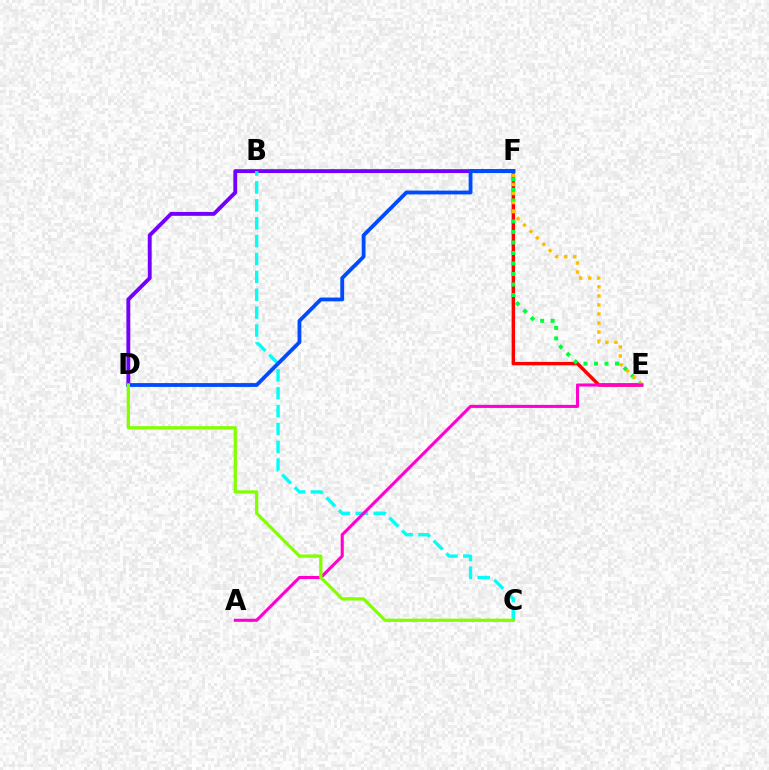{('D', 'F'): [{'color': '#7200ff', 'line_style': 'solid', 'thickness': 2.78}, {'color': '#004bff', 'line_style': 'solid', 'thickness': 2.74}], ('E', 'F'): [{'color': '#ff0000', 'line_style': 'solid', 'thickness': 2.48}, {'color': '#00ff39', 'line_style': 'dotted', 'thickness': 2.86}, {'color': '#ffbd00', 'line_style': 'dotted', 'thickness': 2.46}], ('B', 'C'): [{'color': '#00fff6', 'line_style': 'dashed', 'thickness': 2.43}], ('A', 'E'): [{'color': '#ff00cf', 'line_style': 'solid', 'thickness': 2.22}], ('C', 'D'): [{'color': '#84ff00', 'line_style': 'solid', 'thickness': 2.34}]}